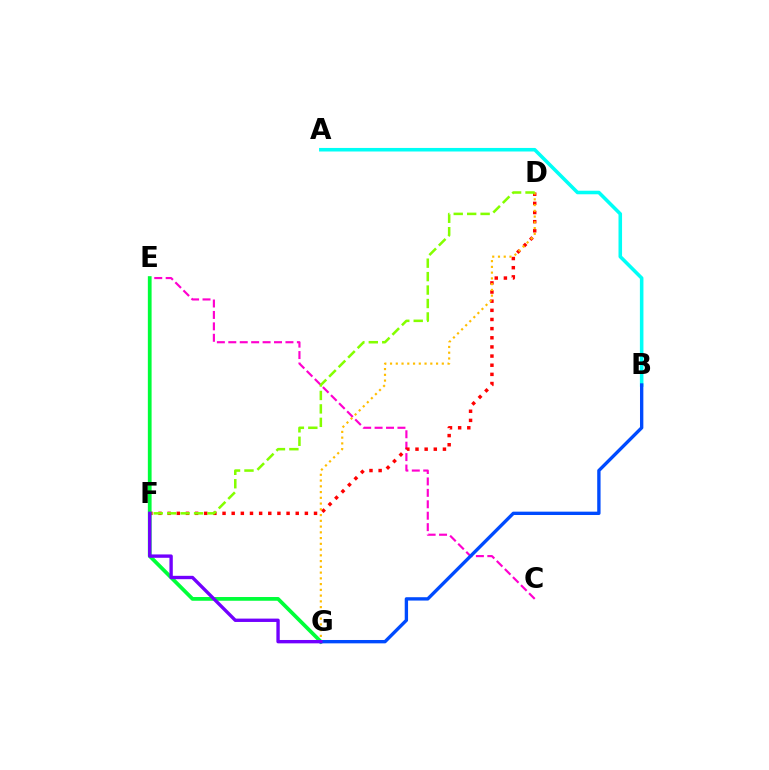{('C', 'E'): [{'color': '#ff00cf', 'line_style': 'dashed', 'thickness': 1.55}], ('A', 'B'): [{'color': '#00fff6', 'line_style': 'solid', 'thickness': 2.56}], ('D', 'F'): [{'color': '#ff0000', 'line_style': 'dotted', 'thickness': 2.49}, {'color': '#84ff00', 'line_style': 'dashed', 'thickness': 1.83}], ('E', 'G'): [{'color': '#00ff39', 'line_style': 'solid', 'thickness': 2.7}], ('D', 'G'): [{'color': '#ffbd00', 'line_style': 'dotted', 'thickness': 1.56}], ('B', 'G'): [{'color': '#004bff', 'line_style': 'solid', 'thickness': 2.41}], ('F', 'G'): [{'color': '#7200ff', 'line_style': 'solid', 'thickness': 2.42}]}